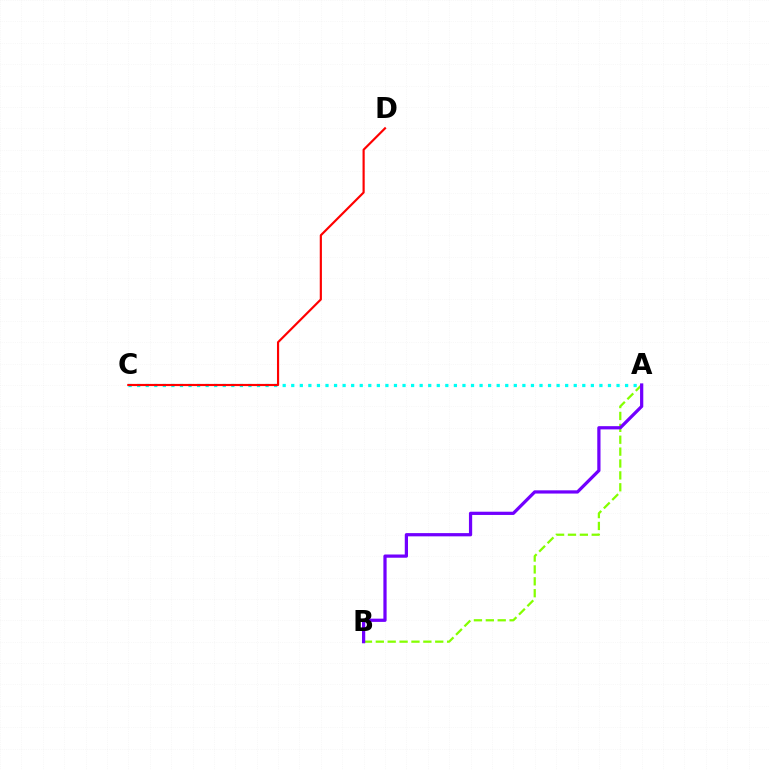{('A', 'B'): [{'color': '#84ff00', 'line_style': 'dashed', 'thickness': 1.61}, {'color': '#7200ff', 'line_style': 'solid', 'thickness': 2.33}], ('A', 'C'): [{'color': '#00fff6', 'line_style': 'dotted', 'thickness': 2.33}], ('C', 'D'): [{'color': '#ff0000', 'line_style': 'solid', 'thickness': 1.56}]}